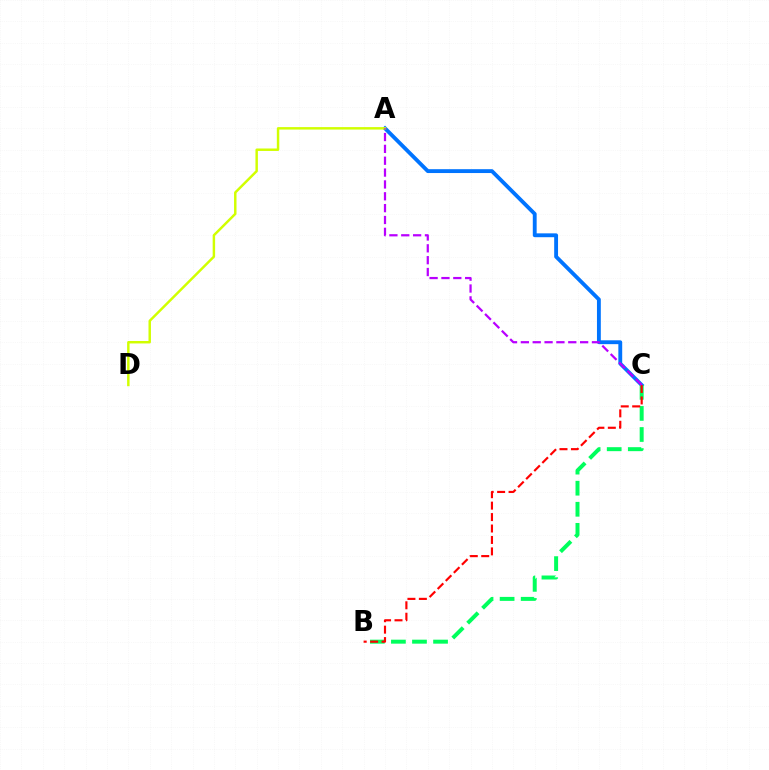{('A', 'C'): [{'color': '#0074ff', 'line_style': 'solid', 'thickness': 2.78}, {'color': '#b900ff', 'line_style': 'dashed', 'thickness': 1.61}], ('B', 'C'): [{'color': '#00ff5c', 'line_style': 'dashed', 'thickness': 2.86}, {'color': '#ff0000', 'line_style': 'dashed', 'thickness': 1.55}], ('A', 'D'): [{'color': '#d1ff00', 'line_style': 'solid', 'thickness': 1.77}]}